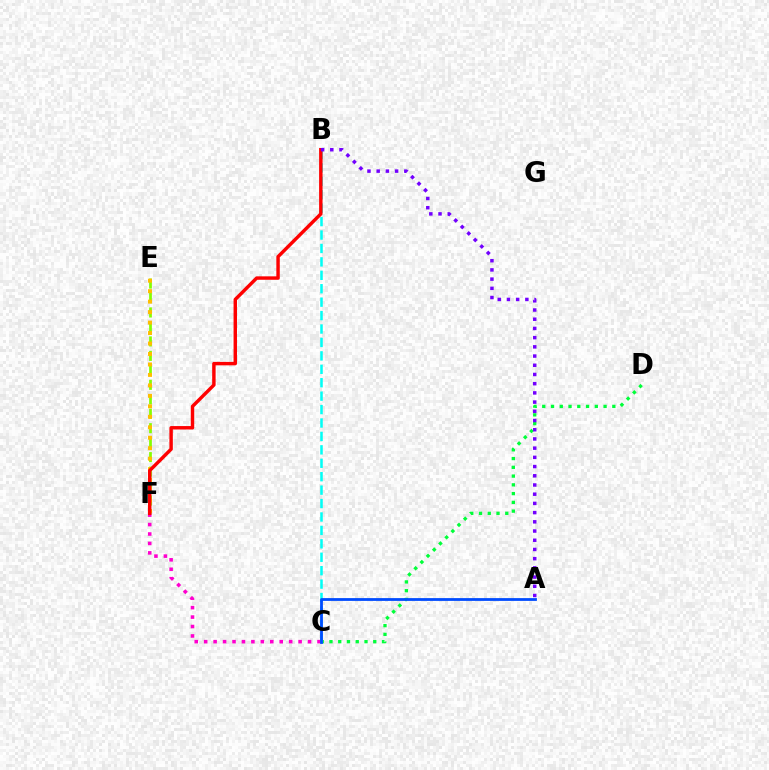{('E', 'F'): [{'color': '#84ff00', 'line_style': 'dashed', 'thickness': 1.97}, {'color': '#ffbd00', 'line_style': 'dotted', 'thickness': 2.84}], ('C', 'F'): [{'color': '#ff00cf', 'line_style': 'dotted', 'thickness': 2.57}], ('C', 'D'): [{'color': '#00ff39', 'line_style': 'dotted', 'thickness': 2.38}], ('B', 'C'): [{'color': '#00fff6', 'line_style': 'dashed', 'thickness': 1.82}], ('B', 'F'): [{'color': '#ff0000', 'line_style': 'solid', 'thickness': 2.47}], ('A', 'B'): [{'color': '#7200ff', 'line_style': 'dotted', 'thickness': 2.5}], ('A', 'C'): [{'color': '#004bff', 'line_style': 'solid', 'thickness': 2.01}]}